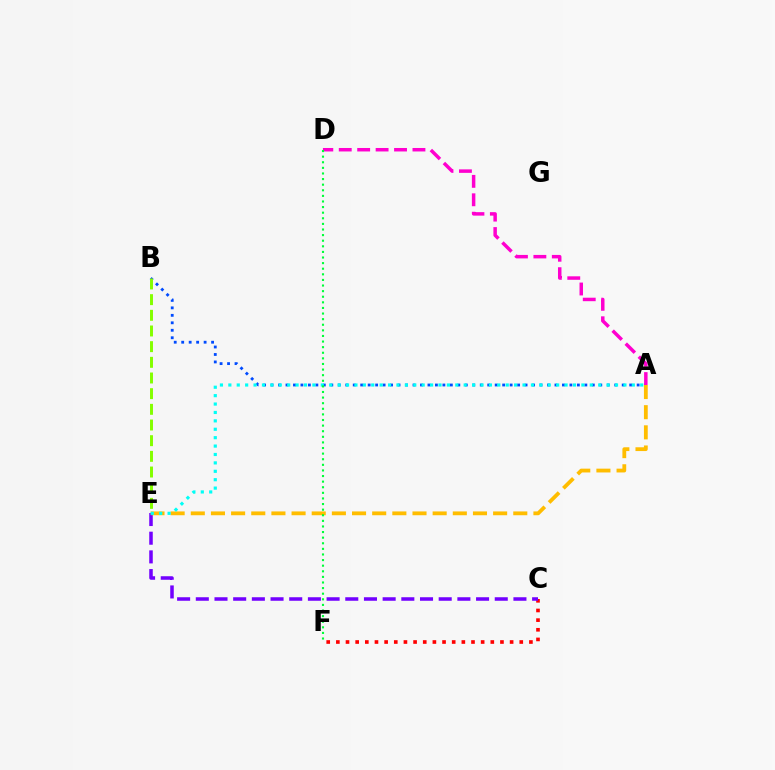{('A', 'B'): [{'color': '#004bff', 'line_style': 'dotted', 'thickness': 2.03}], ('C', 'F'): [{'color': '#ff0000', 'line_style': 'dotted', 'thickness': 2.62}], ('C', 'E'): [{'color': '#7200ff', 'line_style': 'dashed', 'thickness': 2.54}], ('A', 'E'): [{'color': '#ffbd00', 'line_style': 'dashed', 'thickness': 2.74}, {'color': '#00fff6', 'line_style': 'dotted', 'thickness': 2.28}], ('A', 'D'): [{'color': '#ff00cf', 'line_style': 'dashed', 'thickness': 2.5}], ('D', 'F'): [{'color': '#00ff39', 'line_style': 'dotted', 'thickness': 1.52}], ('B', 'E'): [{'color': '#84ff00', 'line_style': 'dashed', 'thickness': 2.13}]}